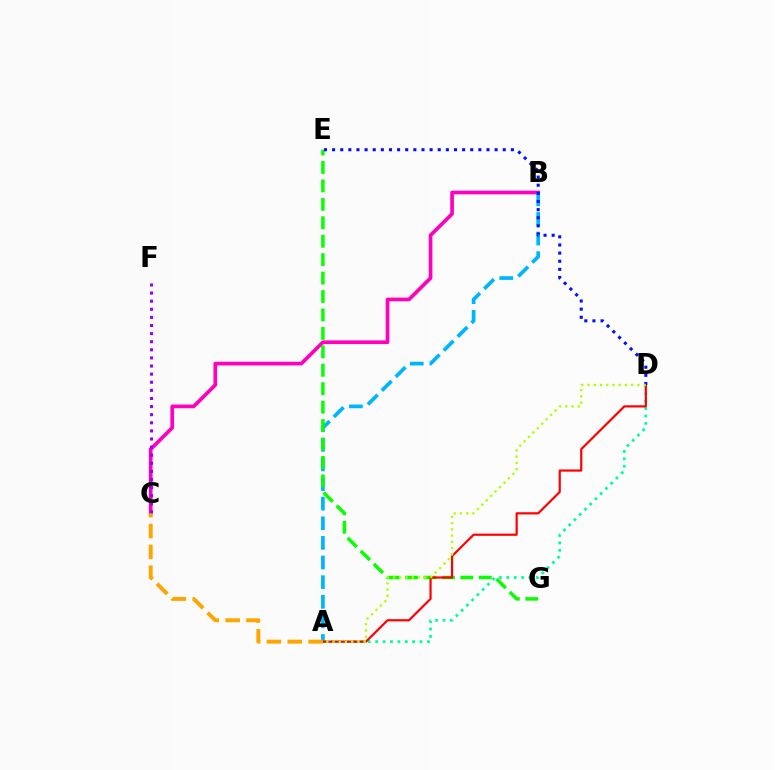{('B', 'C'): [{'color': '#ff00bd', 'line_style': 'solid', 'thickness': 2.65}], ('A', 'B'): [{'color': '#00b5ff', 'line_style': 'dashed', 'thickness': 2.67}], ('A', 'D'): [{'color': '#00ff9d', 'line_style': 'dotted', 'thickness': 2.01}, {'color': '#ff0000', 'line_style': 'solid', 'thickness': 1.58}, {'color': '#b3ff00', 'line_style': 'dotted', 'thickness': 1.69}], ('E', 'G'): [{'color': '#08ff00', 'line_style': 'dashed', 'thickness': 2.5}], ('C', 'F'): [{'color': '#9b00ff', 'line_style': 'dotted', 'thickness': 2.2}], ('D', 'E'): [{'color': '#0010ff', 'line_style': 'dotted', 'thickness': 2.21}], ('A', 'C'): [{'color': '#ffa500', 'line_style': 'dashed', 'thickness': 2.84}]}